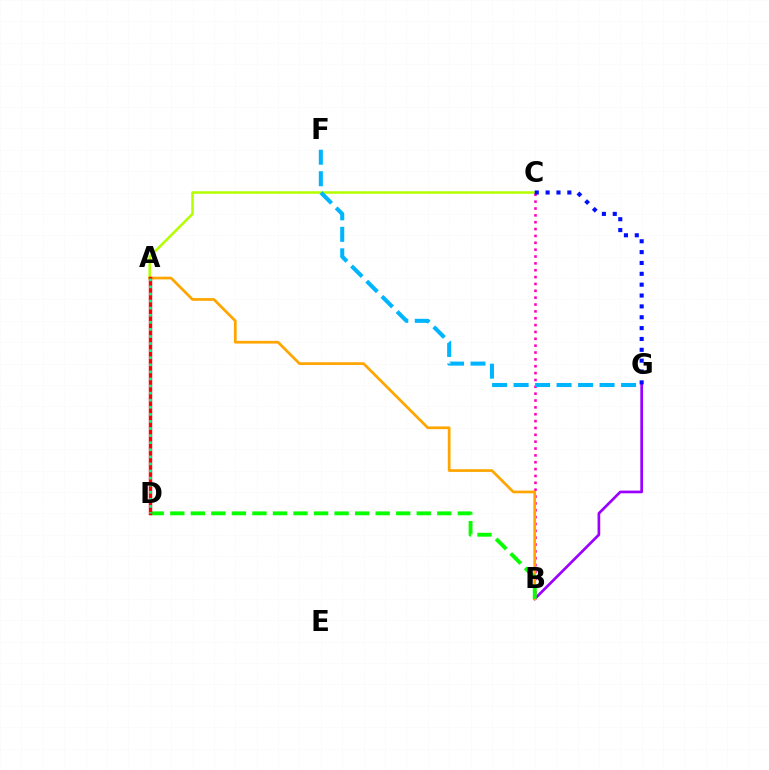{('B', 'G'): [{'color': '#9b00ff', 'line_style': 'solid', 'thickness': 1.94}], ('A', 'C'): [{'color': '#b3ff00', 'line_style': 'solid', 'thickness': 1.82}], ('B', 'C'): [{'color': '#ff00bd', 'line_style': 'dotted', 'thickness': 1.86}], ('C', 'G'): [{'color': '#0010ff', 'line_style': 'dotted', 'thickness': 2.95}], ('A', 'B'): [{'color': '#ffa500', 'line_style': 'solid', 'thickness': 1.96}], ('B', 'D'): [{'color': '#08ff00', 'line_style': 'dashed', 'thickness': 2.79}], ('A', 'D'): [{'color': '#ff0000', 'line_style': 'solid', 'thickness': 2.46}, {'color': '#00ff9d', 'line_style': 'dotted', 'thickness': 1.92}], ('F', 'G'): [{'color': '#00b5ff', 'line_style': 'dashed', 'thickness': 2.92}]}